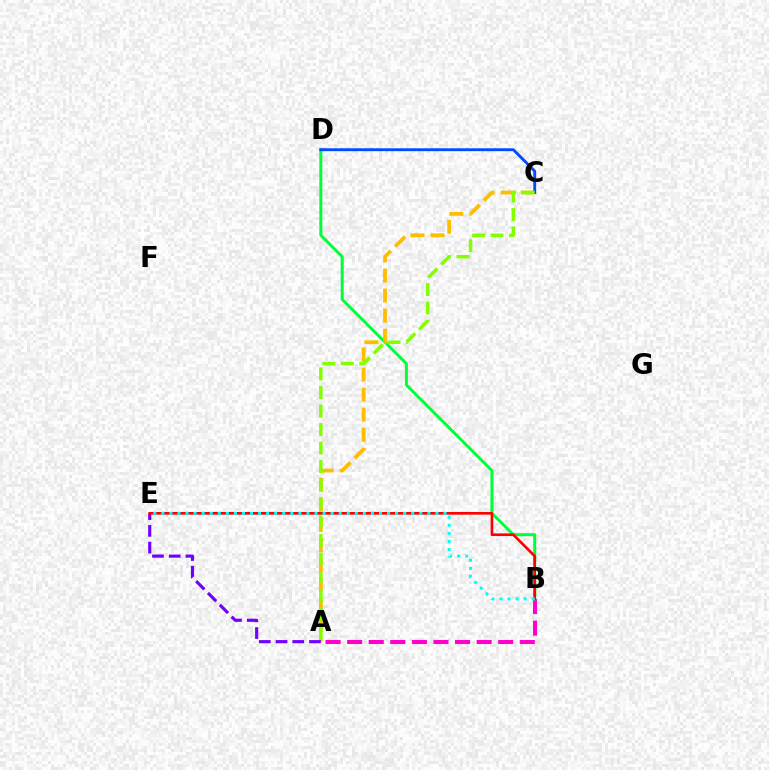{('A', 'B'): [{'color': '#ff00cf', 'line_style': 'dashed', 'thickness': 2.93}], ('B', 'D'): [{'color': '#00ff39', 'line_style': 'solid', 'thickness': 2.14}], ('A', 'C'): [{'color': '#ffbd00', 'line_style': 'dashed', 'thickness': 2.73}, {'color': '#84ff00', 'line_style': 'dashed', 'thickness': 2.51}], ('C', 'D'): [{'color': '#004bff', 'line_style': 'solid', 'thickness': 2.07}], ('A', 'E'): [{'color': '#7200ff', 'line_style': 'dashed', 'thickness': 2.27}], ('B', 'E'): [{'color': '#ff0000', 'line_style': 'solid', 'thickness': 1.91}, {'color': '#00fff6', 'line_style': 'dotted', 'thickness': 2.19}]}